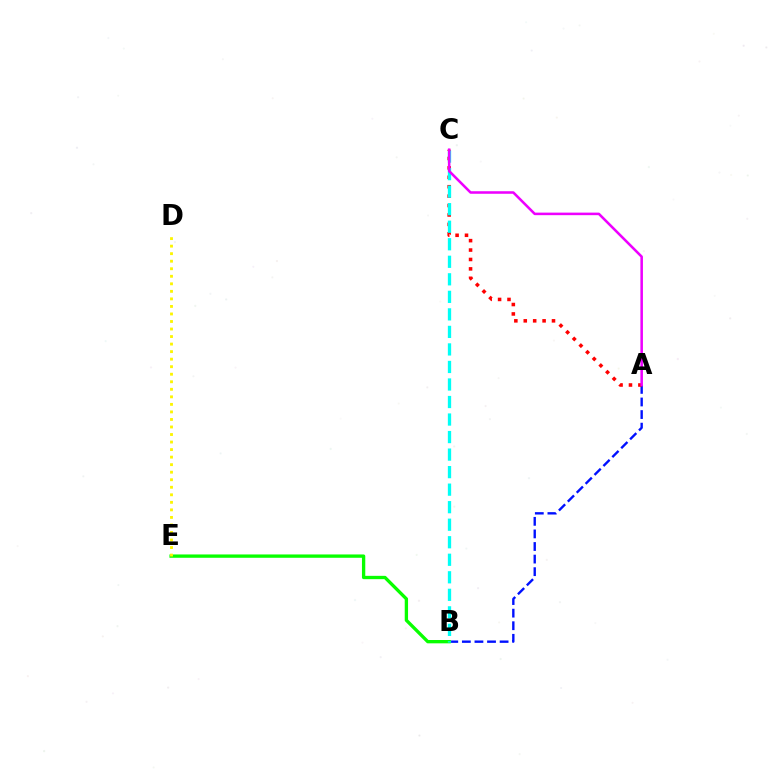{('A', 'B'): [{'color': '#0010ff', 'line_style': 'dashed', 'thickness': 1.71}], ('A', 'C'): [{'color': '#ff0000', 'line_style': 'dotted', 'thickness': 2.56}, {'color': '#ee00ff', 'line_style': 'solid', 'thickness': 1.83}], ('B', 'E'): [{'color': '#08ff00', 'line_style': 'solid', 'thickness': 2.39}], ('D', 'E'): [{'color': '#fcf500', 'line_style': 'dotted', 'thickness': 2.05}], ('B', 'C'): [{'color': '#00fff6', 'line_style': 'dashed', 'thickness': 2.38}]}